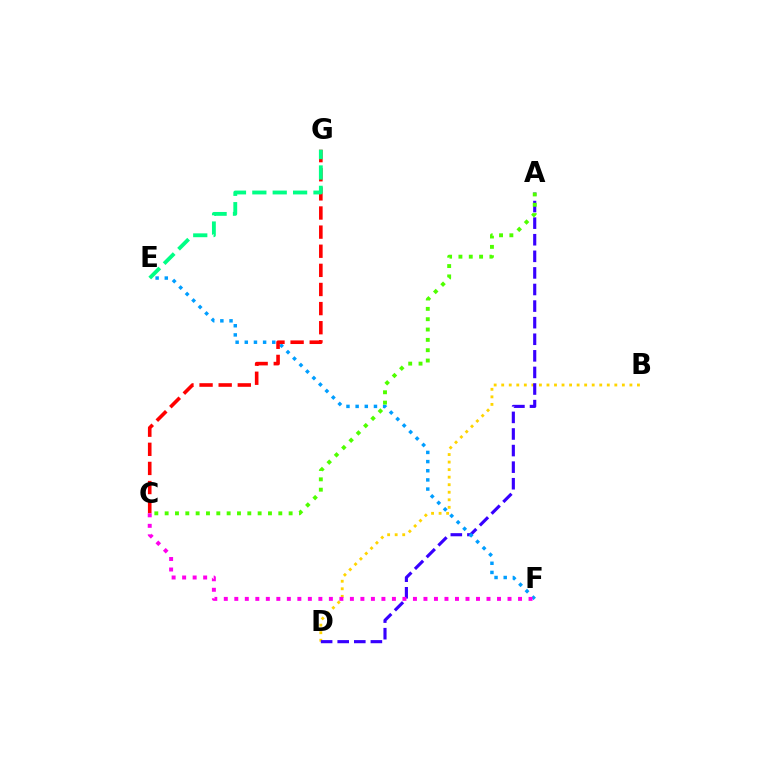{('B', 'D'): [{'color': '#ffd500', 'line_style': 'dotted', 'thickness': 2.05}], ('A', 'D'): [{'color': '#3700ff', 'line_style': 'dashed', 'thickness': 2.25}], ('E', 'F'): [{'color': '#009eff', 'line_style': 'dotted', 'thickness': 2.49}], ('C', 'G'): [{'color': '#ff0000', 'line_style': 'dashed', 'thickness': 2.6}], ('C', 'F'): [{'color': '#ff00ed', 'line_style': 'dotted', 'thickness': 2.86}], ('E', 'G'): [{'color': '#00ff86', 'line_style': 'dashed', 'thickness': 2.77}], ('A', 'C'): [{'color': '#4fff00', 'line_style': 'dotted', 'thickness': 2.81}]}